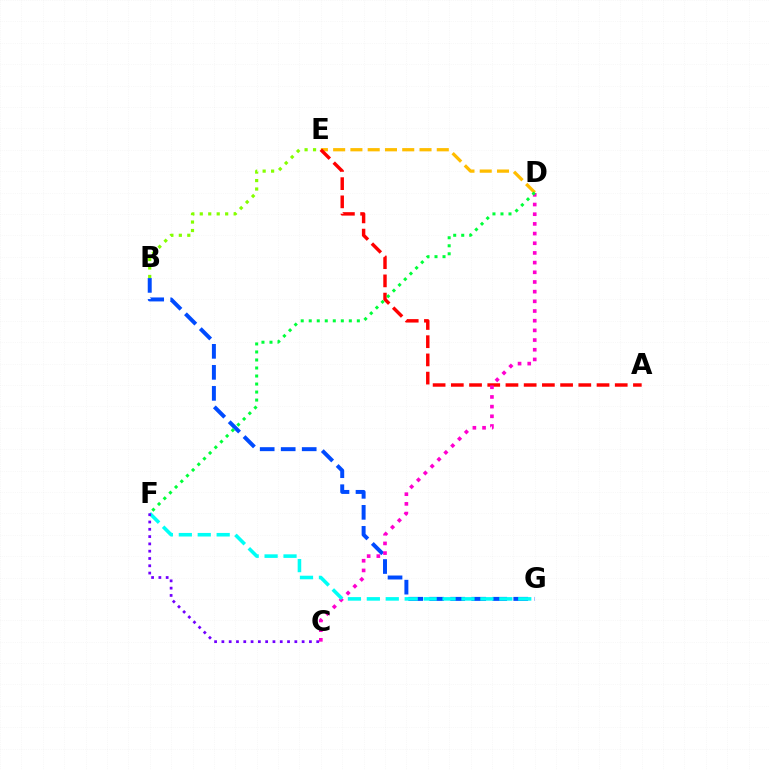{('B', 'G'): [{'color': '#004bff', 'line_style': 'dashed', 'thickness': 2.85}], ('D', 'E'): [{'color': '#ffbd00', 'line_style': 'dashed', 'thickness': 2.35}], ('B', 'E'): [{'color': '#84ff00', 'line_style': 'dotted', 'thickness': 2.3}], ('A', 'E'): [{'color': '#ff0000', 'line_style': 'dashed', 'thickness': 2.47}], ('C', 'D'): [{'color': '#ff00cf', 'line_style': 'dotted', 'thickness': 2.63}], ('F', 'G'): [{'color': '#00fff6', 'line_style': 'dashed', 'thickness': 2.57}], ('C', 'F'): [{'color': '#7200ff', 'line_style': 'dotted', 'thickness': 1.98}], ('D', 'F'): [{'color': '#00ff39', 'line_style': 'dotted', 'thickness': 2.18}]}